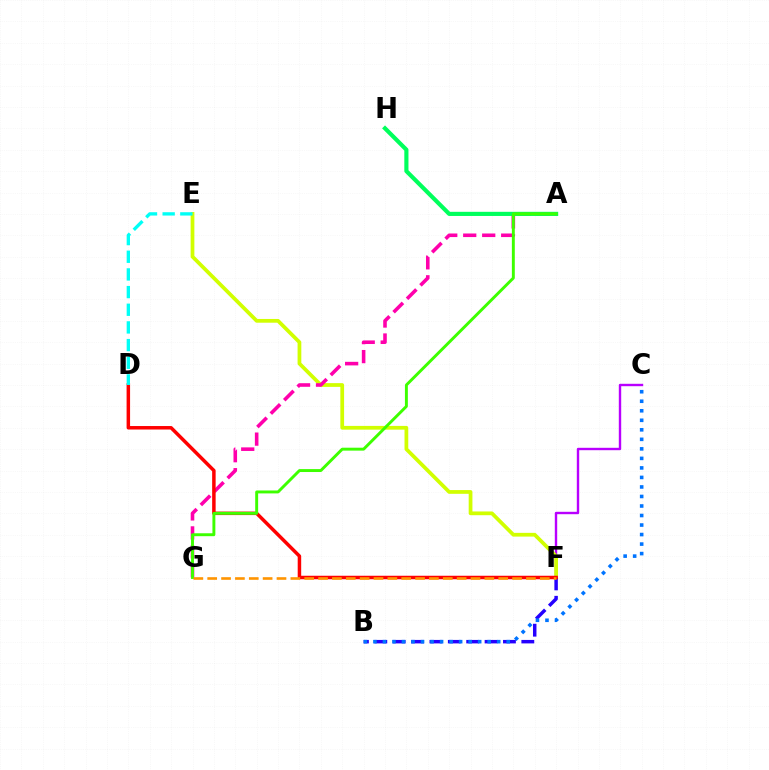{('C', 'F'): [{'color': '#b900ff', 'line_style': 'solid', 'thickness': 1.73}], ('E', 'F'): [{'color': '#d1ff00', 'line_style': 'solid', 'thickness': 2.7}], ('A', 'G'): [{'color': '#ff00ac', 'line_style': 'dashed', 'thickness': 2.58}, {'color': '#3dff00', 'line_style': 'solid', 'thickness': 2.11}], ('A', 'H'): [{'color': '#00ff5c', 'line_style': 'solid', 'thickness': 2.99}], ('B', 'F'): [{'color': '#2500ff', 'line_style': 'dashed', 'thickness': 2.5}], ('D', 'F'): [{'color': '#ff0000', 'line_style': 'solid', 'thickness': 2.51}], ('D', 'E'): [{'color': '#00fff6', 'line_style': 'dashed', 'thickness': 2.4}], ('B', 'C'): [{'color': '#0074ff', 'line_style': 'dotted', 'thickness': 2.59}], ('F', 'G'): [{'color': '#ff9400', 'line_style': 'dashed', 'thickness': 1.88}]}